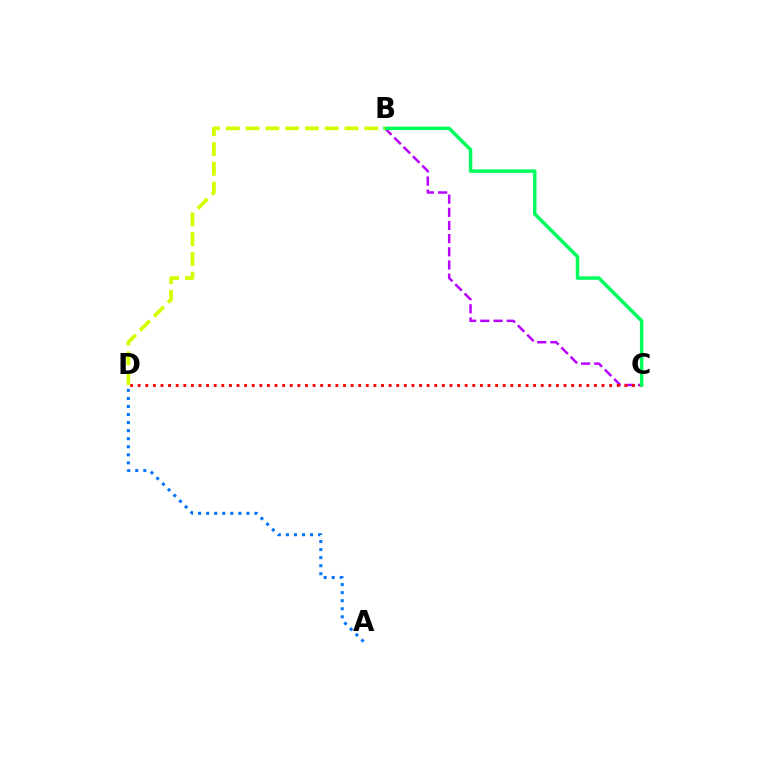{('B', 'C'): [{'color': '#b900ff', 'line_style': 'dashed', 'thickness': 1.79}, {'color': '#00ff5c', 'line_style': 'solid', 'thickness': 2.52}], ('C', 'D'): [{'color': '#ff0000', 'line_style': 'dotted', 'thickness': 2.07}], ('B', 'D'): [{'color': '#d1ff00', 'line_style': 'dashed', 'thickness': 2.69}], ('A', 'D'): [{'color': '#0074ff', 'line_style': 'dotted', 'thickness': 2.19}]}